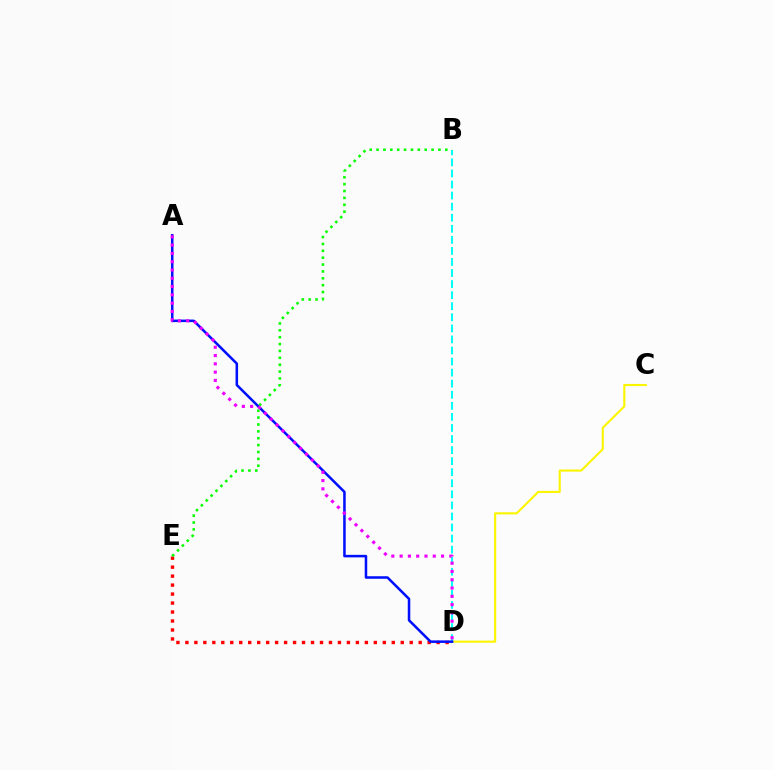{('C', 'D'): [{'color': '#fcf500', 'line_style': 'solid', 'thickness': 1.52}], ('B', 'D'): [{'color': '#00fff6', 'line_style': 'dashed', 'thickness': 1.5}], ('D', 'E'): [{'color': '#ff0000', 'line_style': 'dotted', 'thickness': 2.44}], ('A', 'D'): [{'color': '#0010ff', 'line_style': 'solid', 'thickness': 1.83}, {'color': '#ee00ff', 'line_style': 'dotted', 'thickness': 2.25}], ('B', 'E'): [{'color': '#08ff00', 'line_style': 'dotted', 'thickness': 1.87}]}